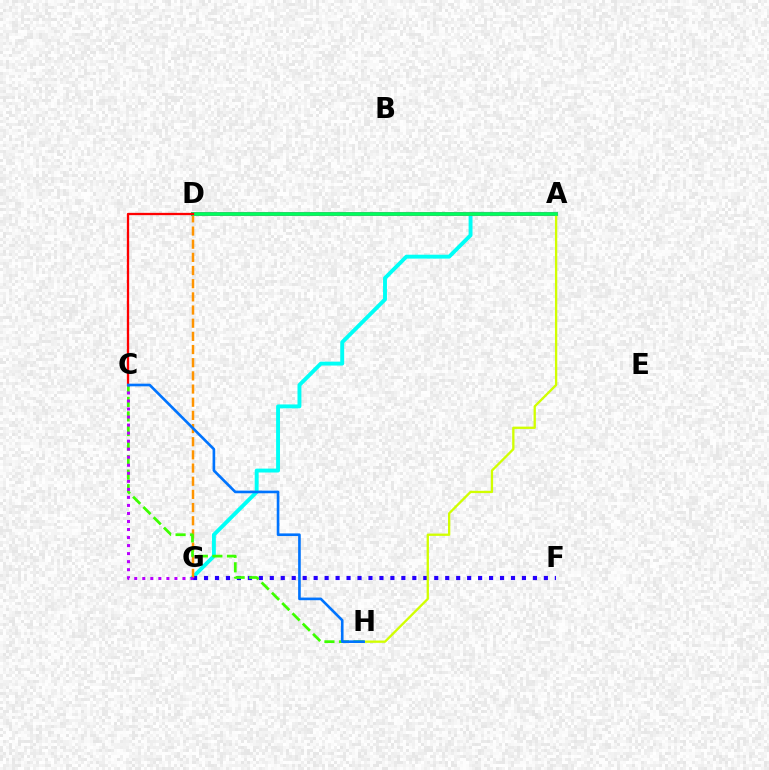{('A', 'G'): [{'color': '#00fff6', 'line_style': 'solid', 'thickness': 2.81}], ('A', 'D'): [{'color': '#ff00ac', 'line_style': 'solid', 'thickness': 2.82}, {'color': '#00ff5c', 'line_style': 'solid', 'thickness': 2.66}], ('F', 'G'): [{'color': '#2500ff', 'line_style': 'dotted', 'thickness': 2.98}], ('A', 'H'): [{'color': '#d1ff00', 'line_style': 'solid', 'thickness': 1.67}], ('D', 'G'): [{'color': '#ff9400', 'line_style': 'dashed', 'thickness': 1.79}], ('C', 'D'): [{'color': '#ff0000', 'line_style': 'solid', 'thickness': 1.65}], ('C', 'H'): [{'color': '#3dff00', 'line_style': 'dashed', 'thickness': 1.98}, {'color': '#0074ff', 'line_style': 'solid', 'thickness': 1.9}], ('C', 'G'): [{'color': '#b900ff', 'line_style': 'dotted', 'thickness': 2.18}]}